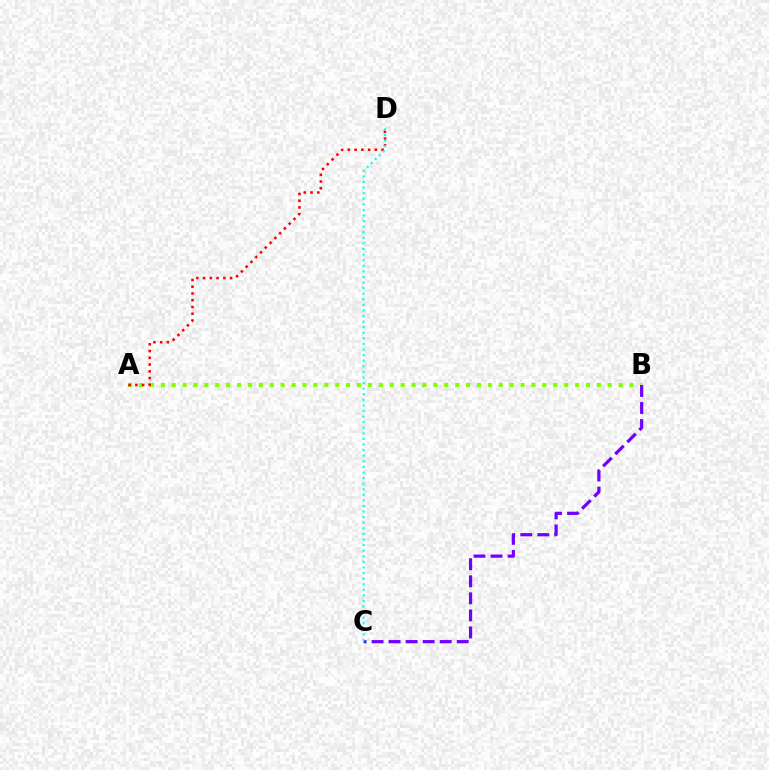{('A', 'B'): [{'color': '#84ff00', 'line_style': 'dotted', 'thickness': 2.96}], ('A', 'D'): [{'color': '#ff0000', 'line_style': 'dotted', 'thickness': 1.84}], ('B', 'C'): [{'color': '#7200ff', 'line_style': 'dashed', 'thickness': 2.32}], ('C', 'D'): [{'color': '#00fff6', 'line_style': 'dotted', 'thickness': 1.52}]}